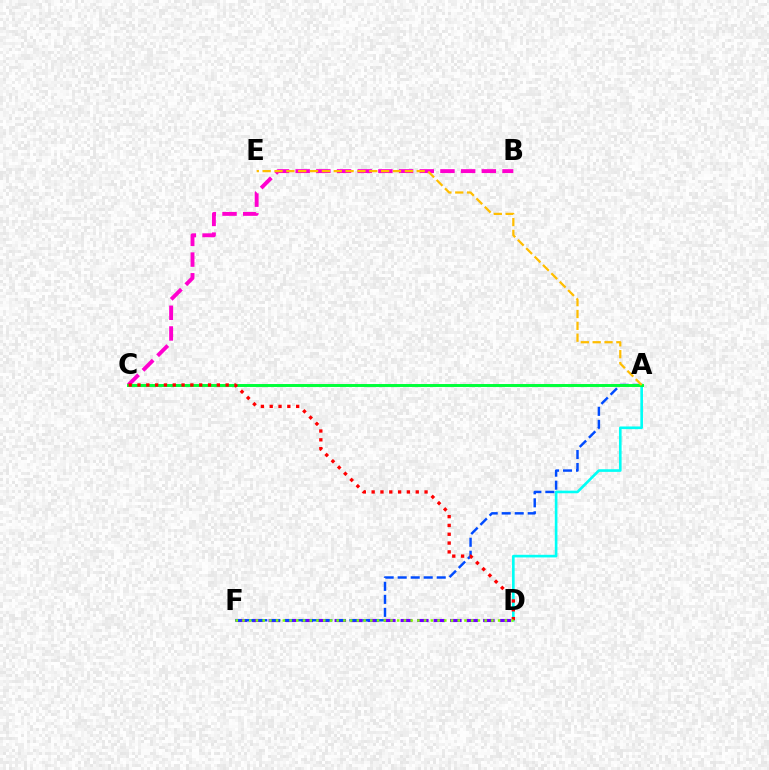{('B', 'C'): [{'color': '#ff00cf', 'line_style': 'dashed', 'thickness': 2.81}], ('A', 'D'): [{'color': '#00fff6', 'line_style': 'solid', 'thickness': 1.89}], ('D', 'F'): [{'color': '#7200ff', 'line_style': 'dashed', 'thickness': 2.24}, {'color': '#84ff00', 'line_style': 'dotted', 'thickness': 1.83}], ('A', 'F'): [{'color': '#004bff', 'line_style': 'dashed', 'thickness': 1.77}], ('A', 'C'): [{'color': '#00ff39', 'line_style': 'solid', 'thickness': 2.12}], ('A', 'E'): [{'color': '#ffbd00', 'line_style': 'dashed', 'thickness': 1.61}], ('C', 'D'): [{'color': '#ff0000', 'line_style': 'dotted', 'thickness': 2.4}]}